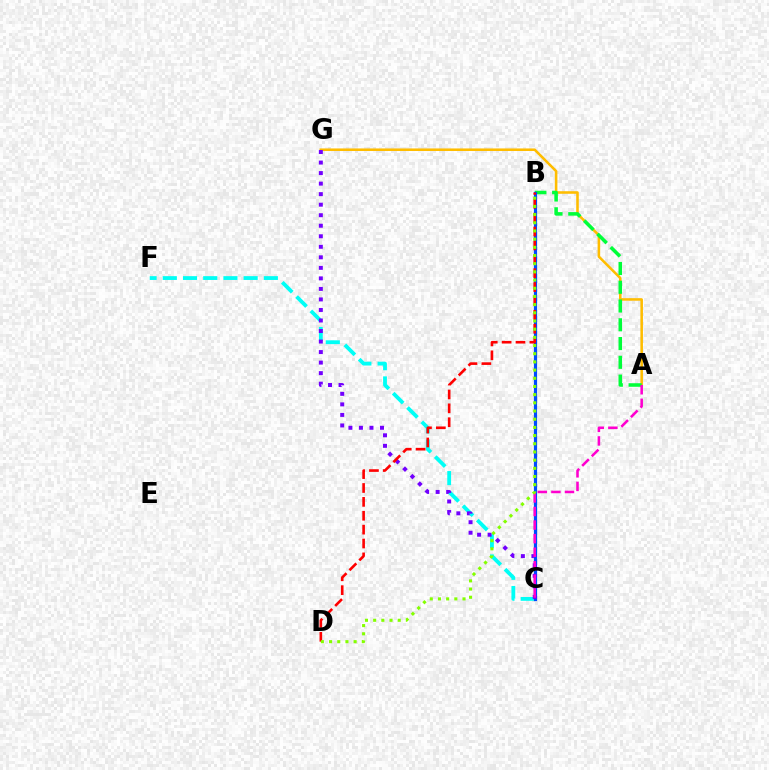{('A', 'G'): [{'color': '#ffbd00', 'line_style': 'solid', 'thickness': 1.85}], ('C', 'F'): [{'color': '#00fff6', 'line_style': 'dashed', 'thickness': 2.75}], ('A', 'B'): [{'color': '#00ff39', 'line_style': 'dashed', 'thickness': 2.55}], ('B', 'C'): [{'color': '#004bff', 'line_style': 'solid', 'thickness': 2.31}], ('C', 'G'): [{'color': '#7200ff', 'line_style': 'dotted', 'thickness': 2.86}], ('A', 'C'): [{'color': '#ff00cf', 'line_style': 'dashed', 'thickness': 1.84}], ('B', 'D'): [{'color': '#ff0000', 'line_style': 'dashed', 'thickness': 1.89}, {'color': '#84ff00', 'line_style': 'dotted', 'thickness': 2.22}]}